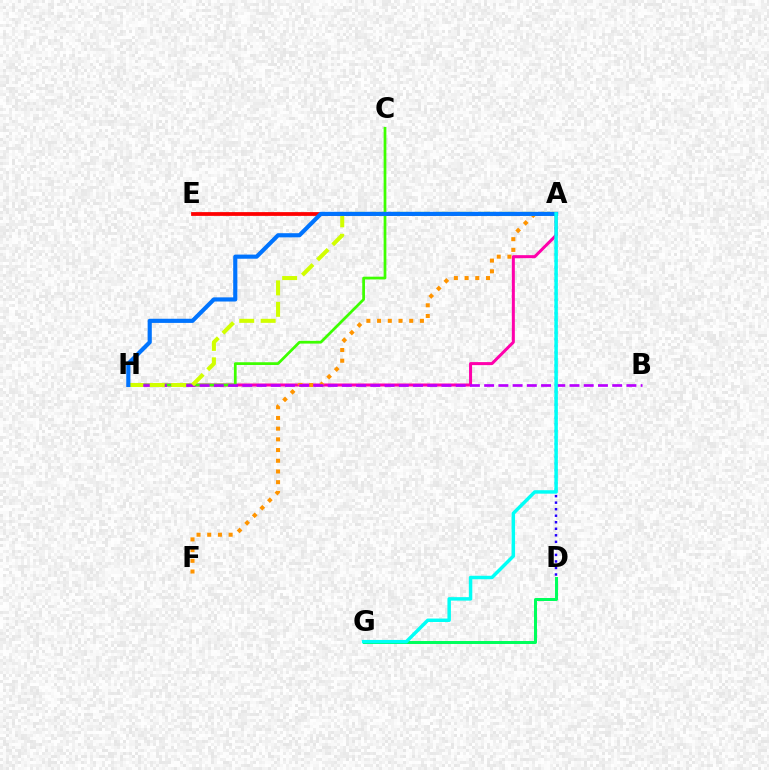{('A', 'H'): [{'color': '#ff00ac', 'line_style': 'solid', 'thickness': 2.17}, {'color': '#d1ff00', 'line_style': 'dashed', 'thickness': 2.91}, {'color': '#0074ff', 'line_style': 'solid', 'thickness': 2.99}], ('A', 'D'): [{'color': '#2500ff', 'line_style': 'dotted', 'thickness': 1.77}], ('A', 'E'): [{'color': '#ff0000', 'line_style': 'solid', 'thickness': 2.72}], ('A', 'F'): [{'color': '#ff9400', 'line_style': 'dotted', 'thickness': 2.91}], ('C', 'H'): [{'color': '#3dff00', 'line_style': 'solid', 'thickness': 1.97}], ('D', 'G'): [{'color': '#00ff5c', 'line_style': 'solid', 'thickness': 2.16}], ('B', 'H'): [{'color': '#b900ff', 'line_style': 'dashed', 'thickness': 1.93}], ('A', 'G'): [{'color': '#00fff6', 'line_style': 'solid', 'thickness': 2.5}]}